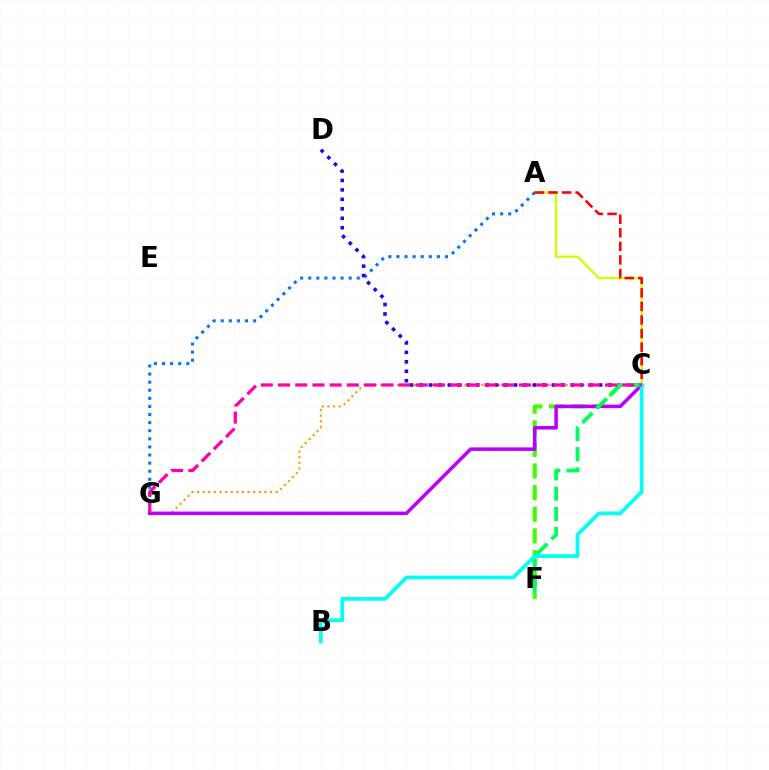{('C', 'G'): [{'color': '#ff9400', 'line_style': 'dotted', 'thickness': 1.53}, {'color': '#b900ff', 'line_style': 'solid', 'thickness': 2.54}, {'color': '#ff00ac', 'line_style': 'dashed', 'thickness': 2.34}], ('A', 'C'): [{'color': '#d1ff00', 'line_style': 'solid', 'thickness': 1.68}, {'color': '#ff0000', 'line_style': 'dashed', 'thickness': 1.84}], ('A', 'G'): [{'color': '#0074ff', 'line_style': 'dotted', 'thickness': 2.2}], ('C', 'F'): [{'color': '#3dff00', 'line_style': 'dashed', 'thickness': 2.94}, {'color': '#00ff5c', 'line_style': 'dashed', 'thickness': 2.75}], ('C', 'D'): [{'color': '#2500ff', 'line_style': 'dotted', 'thickness': 2.57}], ('B', 'C'): [{'color': '#00fff6', 'line_style': 'solid', 'thickness': 2.67}]}